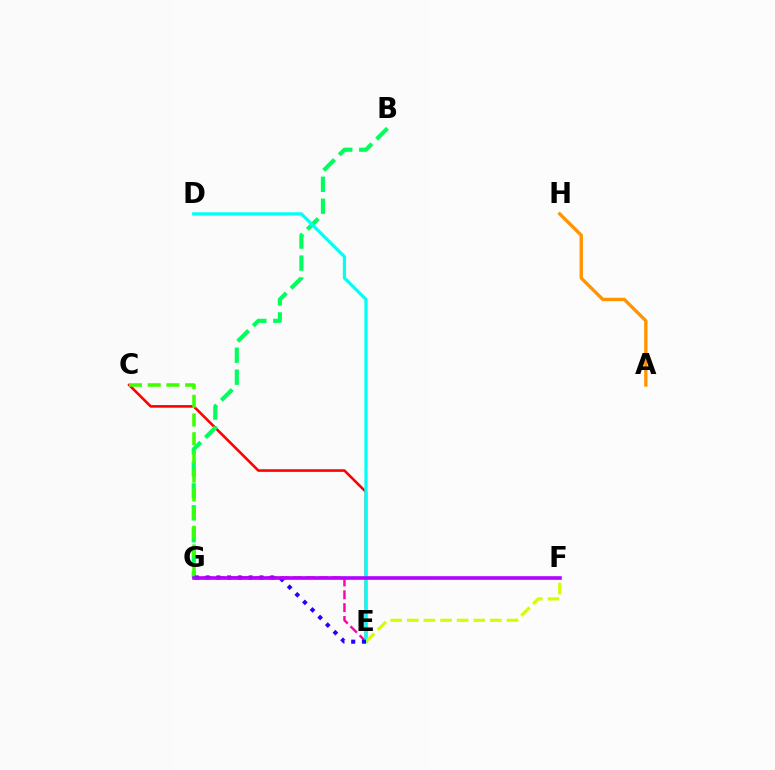{('C', 'E'): [{'color': '#ff0000', 'line_style': 'solid', 'thickness': 1.87}], ('F', 'G'): [{'color': '#0074ff', 'line_style': 'solid', 'thickness': 1.75}, {'color': '#b900ff', 'line_style': 'solid', 'thickness': 2.55}], ('E', 'G'): [{'color': '#ff00ac', 'line_style': 'dashed', 'thickness': 1.74}, {'color': '#2500ff', 'line_style': 'dotted', 'thickness': 2.92}], ('B', 'G'): [{'color': '#00ff5c', 'line_style': 'dashed', 'thickness': 2.98}], ('D', 'E'): [{'color': '#00fff6', 'line_style': 'solid', 'thickness': 2.31}], ('A', 'H'): [{'color': '#ff9400', 'line_style': 'solid', 'thickness': 2.4}], ('C', 'G'): [{'color': '#3dff00', 'line_style': 'dashed', 'thickness': 2.54}], ('E', 'F'): [{'color': '#d1ff00', 'line_style': 'dashed', 'thickness': 2.26}]}